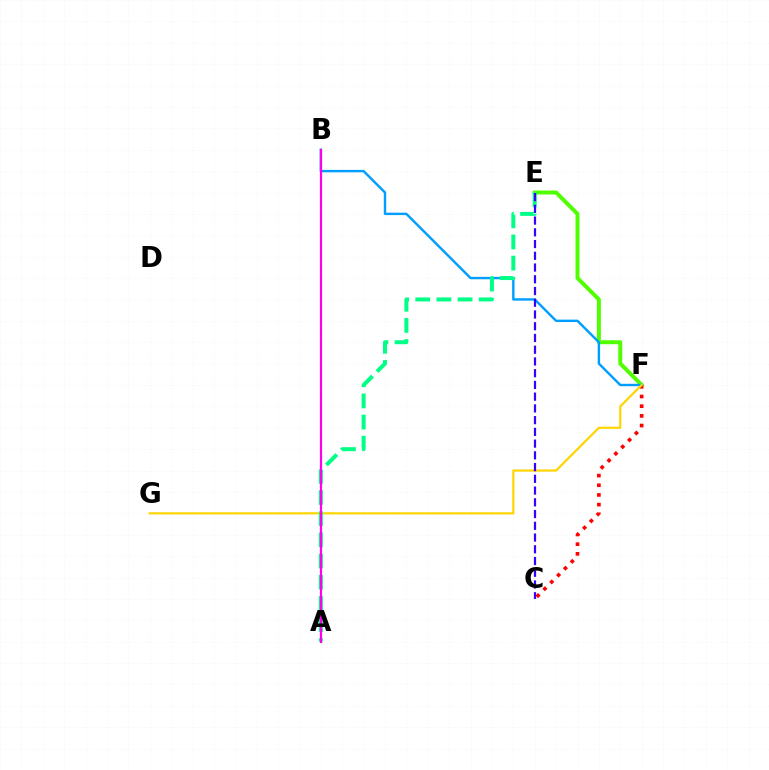{('E', 'F'): [{'color': '#4fff00', 'line_style': 'solid', 'thickness': 2.85}], ('C', 'F'): [{'color': '#ff0000', 'line_style': 'dotted', 'thickness': 2.63}], ('B', 'F'): [{'color': '#009eff', 'line_style': 'solid', 'thickness': 1.74}], ('F', 'G'): [{'color': '#ffd500', 'line_style': 'solid', 'thickness': 1.59}], ('A', 'E'): [{'color': '#00ff86', 'line_style': 'dashed', 'thickness': 2.87}], ('A', 'B'): [{'color': '#ff00ed', 'line_style': 'solid', 'thickness': 1.58}], ('C', 'E'): [{'color': '#3700ff', 'line_style': 'dashed', 'thickness': 1.59}]}